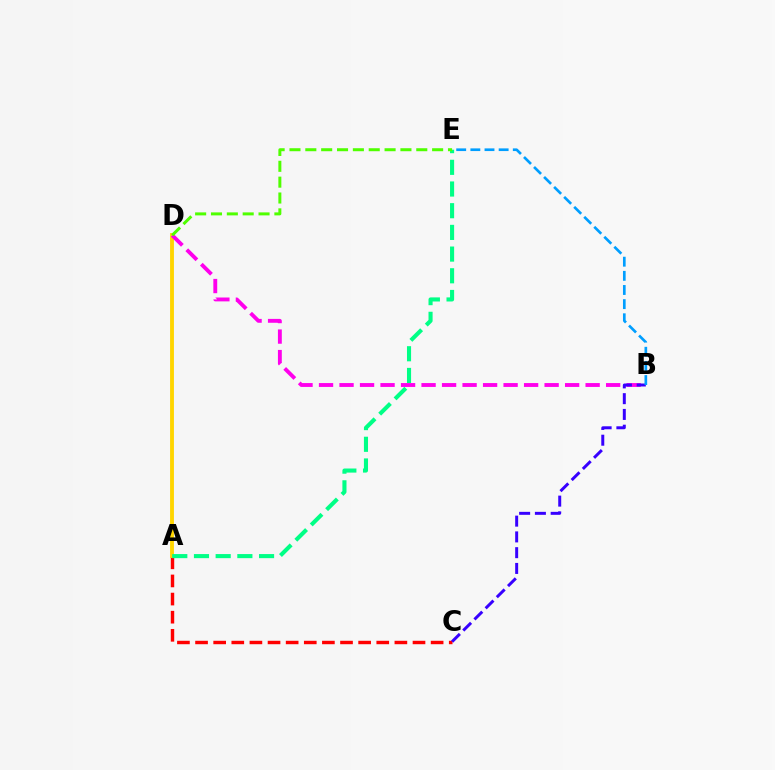{('A', 'C'): [{'color': '#ff0000', 'line_style': 'dashed', 'thickness': 2.46}], ('A', 'D'): [{'color': '#ffd500', 'line_style': 'solid', 'thickness': 2.78}], ('B', 'D'): [{'color': '#ff00ed', 'line_style': 'dashed', 'thickness': 2.79}], ('B', 'C'): [{'color': '#3700ff', 'line_style': 'dashed', 'thickness': 2.14}], ('B', 'E'): [{'color': '#009eff', 'line_style': 'dashed', 'thickness': 1.92}], ('A', 'E'): [{'color': '#00ff86', 'line_style': 'dashed', 'thickness': 2.95}], ('D', 'E'): [{'color': '#4fff00', 'line_style': 'dashed', 'thickness': 2.15}]}